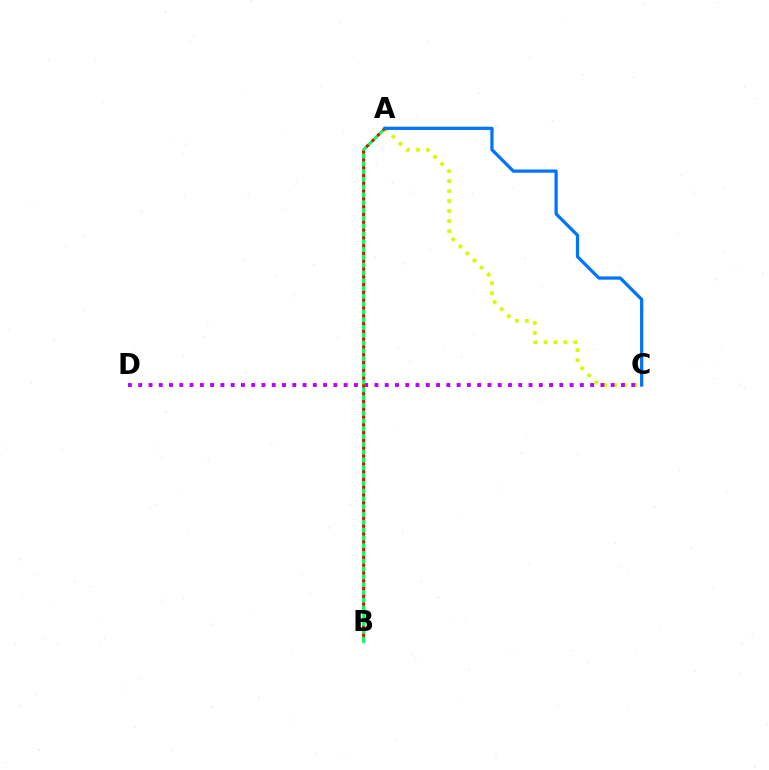{('A', 'C'): [{'color': '#d1ff00', 'line_style': 'dotted', 'thickness': 2.72}, {'color': '#0074ff', 'line_style': 'solid', 'thickness': 2.34}], ('C', 'D'): [{'color': '#b900ff', 'line_style': 'dotted', 'thickness': 2.79}], ('A', 'B'): [{'color': '#00ff5c', 'line_style': 'solid', 'thickness': 2.13}, {'color': '#ff0000', 'line_style': 'dotted', 'thickness': 2.12}]}